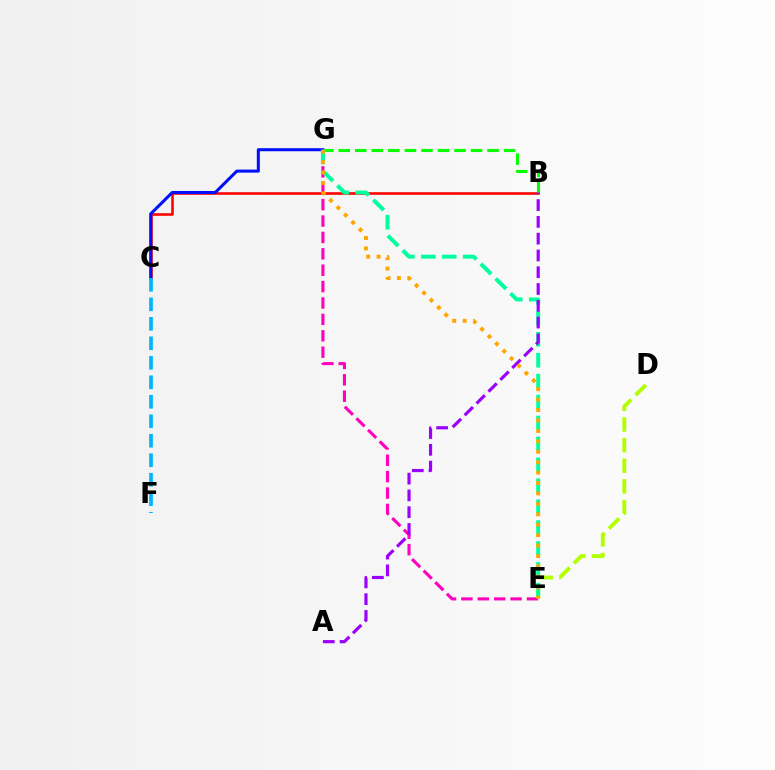{('D', 'E'): [{'color': '#b3ff00', 'line_style': 'dashed', 'thickness': 2.8}], ('B', 'C'): [{'color': '#ff0000', 'line_style': 'solid', 'thickness': 1.86}], ('E', 'G'): [{'color': '#ff00bd', 'line_style': 'dashed', 'thickness': 2.23}, {'color': '#00ff9d', 'line_style': 'dashed', 'thickness': 2.84}, {'color': '#ffa500', 'line_style': 'dotted', 'thickness': 2.83}], ('C', 'G'): [{'color': '#0010ff', 'line_style': 'solid', 'thickness': 2.19}], ('B', 'G'): [{'color': '#08ff00', 'line_style': 'dashed', 'thickness': 2.25}], ('A', 'B'): [{'color': '#9b00ff', 'line_style': 'dashed', 'thickness': 2.28}], ('C', 'F'): [{'color': '#00b5ff', 'line_style': 'dashed', 'thickness': 2.65}]}